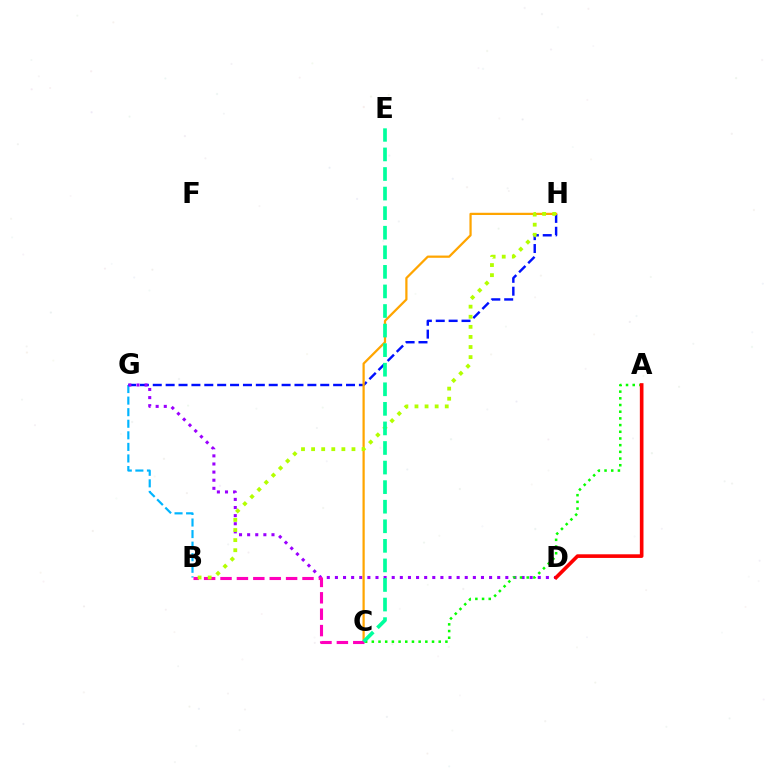{('B', 'G'): [{'color': '#00b5ff', 'line_style': 'dashed', 'thickness': 1.57}], ('G', 'H'): [{'color': '#0010ff', 'line_style': 'dashed', 'thickness': 1.75}], ('D', 'G'): [{'color': '#9b00ff', 'line_style': 'dotted', 'thickness': 2.2}], ('A', 'C'): [{'color': '#08ff00', 'line_style': 'dotted', 'thickness': 1.82}], ('C', 'H'): [{'color': '#ffa500', 'line_style': 'solid', 'thickness': 1.61}], ('B', 'C'): [{'color': '#ff00bd', 'line_style': 'dashed', 'thickness': 2.23}], ('B', 'H'): [{'color': '#b3ff00', 'line_style': 'dotted', 'thickness': 2.74}], ('A', 'D'): [{'color': '#ff0000', 'line_style': 'solid', 'thickness': 2.62}], ('C', 'E'): [{'color': '#00ff9d', 'line_style': 'dashed', 'thickness': 2.66}]}